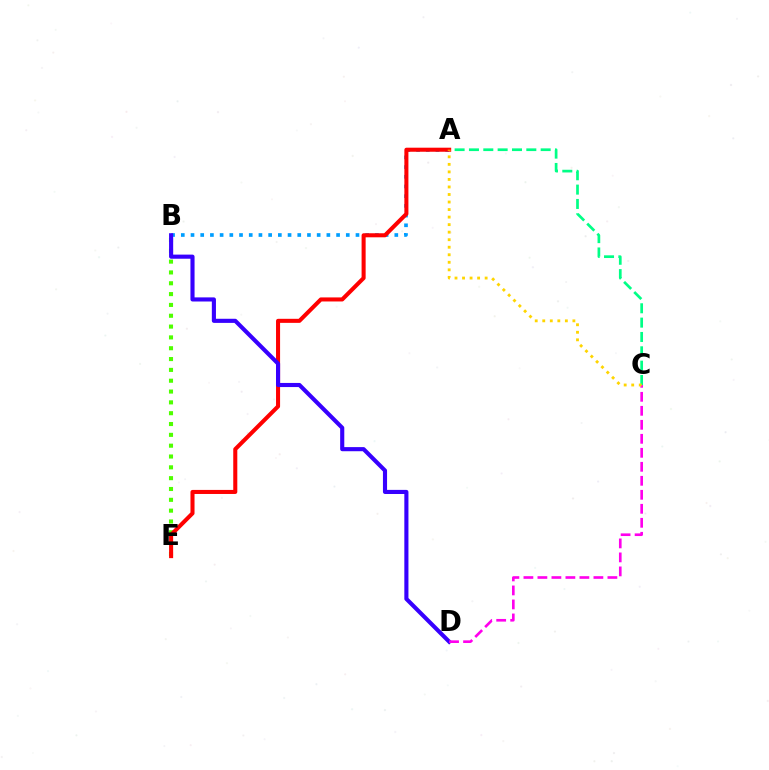{('A', 'B'): [{'color': '#009eff', 'line_style': 'dotted', 'thickness': 2.64}], ('B', 'E'): [{'color': '#4fff00', 'line_style': 'dotted', 'thickness': 2.94}], ('A', 'C'): [{'color': '#00ff86', 'line_style': 'dashed', 'thickness': 1.95}, {'color': '#ffd500', 'line_style': 'dotted', 'thickness': 2.05}], ('A', 'E'): [{'color': '#ff0000', 'line_style': 'solid', 'thickness': 2.92}], ('B', 'D'): [{'color': '#3700ff', 'line_style': 'solid', 'thickness': 2.96}], ('C', 'D'): [{'color': '#ff00ed', 'line_style': 'dashed', 'thickness': 1.9}]}